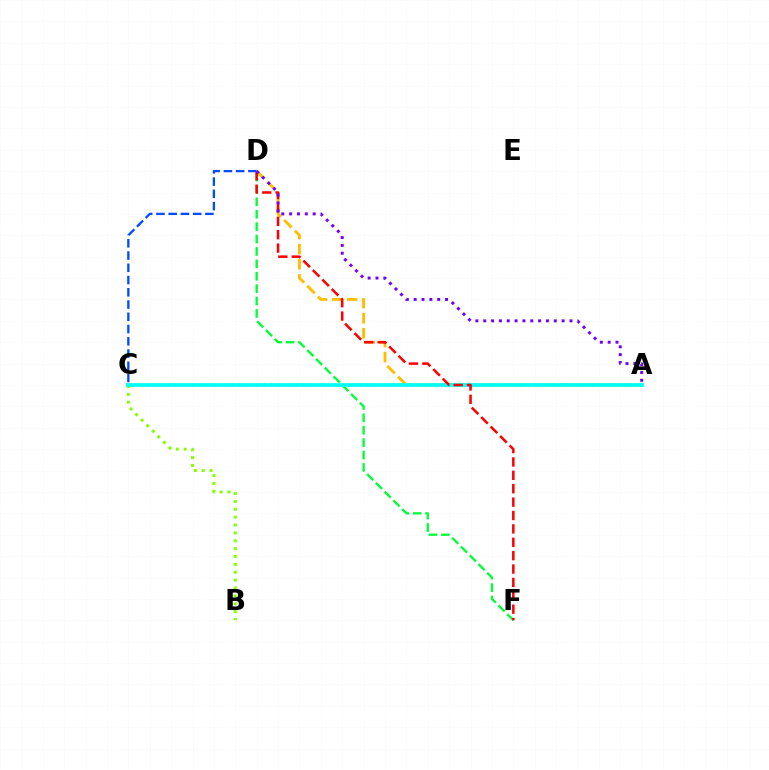{('A', 'C'): [{'color': '#ff00cf', 'line_style': 'dotted', 'thickness': 1.75}, {'color': '#00fff6', 'line_style': 'solid', 'thickness': 2.68}], ('A', 'D'): [{'color': '#ffbd00', 'line_style': 'dashed', 'thickness': 2.05}, {'color': '#7200ff', 'line_style': 'dotted', 'thickness': 2.13}], ('D', 'F'): [{'color': '#00ff39', 'line_style': 'dashed', 'thickness': 1.68}, {'color': '#ff0000', 'line_style': 'dashed', 'thickness': 1.82}], ('C', 'D'): [{'color': '#004bff', 'line_style': 'dashed', 'thickness': 1.66}], ('B', 'C'): [{'color': '#84ff00', 'line_style': 'dotted', 'thickness': 2.14}]}